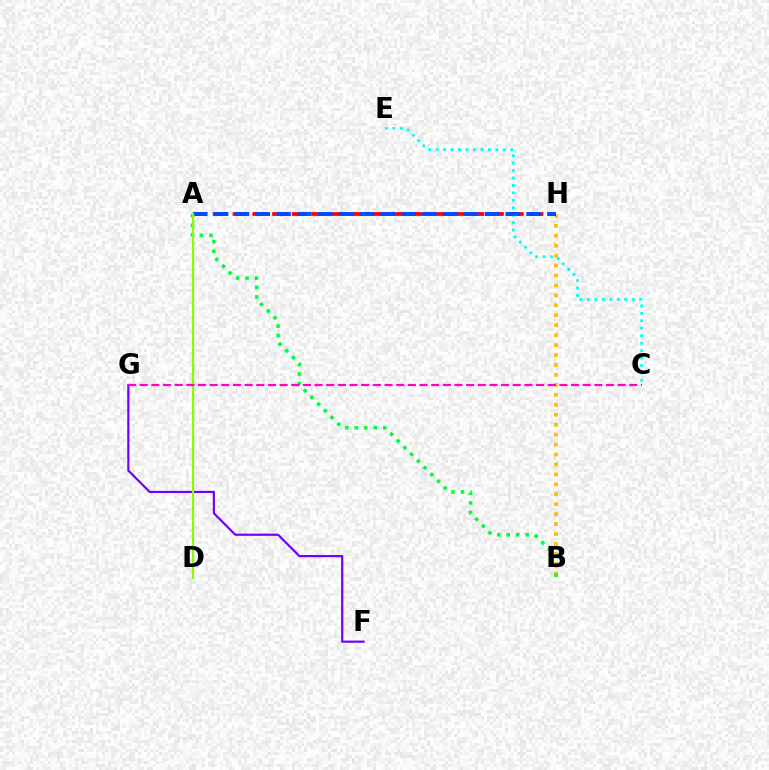{('F', 'G'): [{'color': '#7200ff', 'line_style': 'solid', 'thickness': 1.58}], ('B', 'H'): [{'color': '#ffbd00', 'line_style': 'dotted', 'thickness': 2.7}], ('A', 'H'): [{'color': '#ff0000', 'line_style': 'dashed', 'thickness': 2.69}, {'color': '#004bff', 'line_style': 'dashed', 'thickness': 2.83}], ('C', 'E'): [{'color': '#00fff6', 'line_style': 'dotted', 'thickness': 2.03}], ('A', 'B'): [{'color': '#00ff39', 'line_style': 'dotted', 'thickness': 2.58}], ('A', 'D'): [{'color': '#84ff00', 'line_style': 'solid', 'thickness': 1.55}], ('C', 'G'): [{'color': '#ff00cf', 'line_style': 'dashed', 'thickness': 1.58}]}